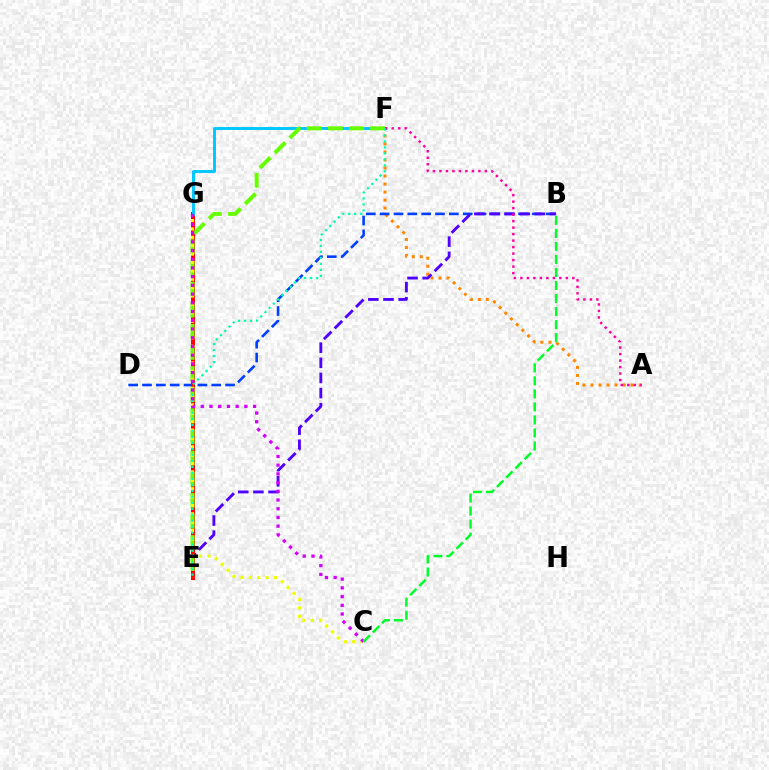{('A', 'F'): [{'color': '#ff8800', 'line_style': 'dotted', 'thickness': 2.18}, {'color': '#ff00a0', 'line_style': 'dotted', 'thickness': 1.76}], ('B', 'D'): [{'color': '#003fff', 'line_style': 'dashed', 'thickness': 1.88}], ('B', 'E'): [{'color': '#4f00ff', 'line_style': 'dashed', 'thickness': 2.06}], ('E', 'G'): [{'color': '#ff0000', 'line_style': 'solid', 'thickness': 2.86}], ('F', 'G'): [{'color': '#00c7ff', 'line_style': 'solid', 'thickness': 2.1}], ('E', 'F'): [{'color': '#66ff00', 'line_style': 'dashed', 'thickness': 2.87}, {'color': '#00ffaf', 'line_style': 'dotted', 'thickness': 1.63}], ('C', 'G'): [{'color': '#eeff00', 'line_style': 'dotted', 'thickness': 2.28}, {'color': '#d600ff', 'line_style': 'dotted', 'thickness': 2.37}], ('B', 'C'): [{'color': '#00ff27', 'line_style': 'dashed', 'thickness': 1.77}]}